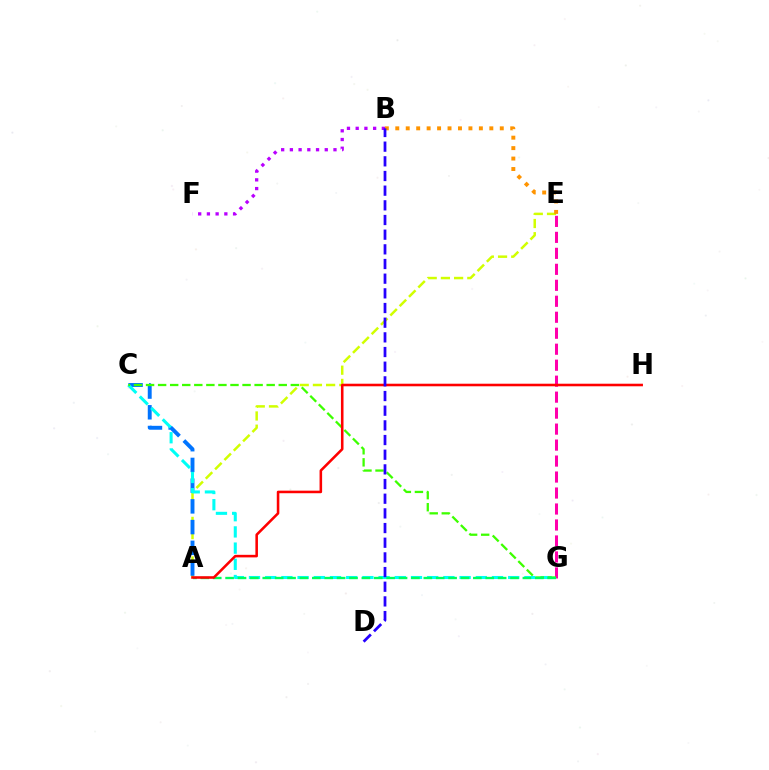{('E', 'G'): [{'color': '#ff00ac', 'line_style': 'dashed', 'thickness': 2.17}], ('A', 'E'): [{'color': '#d1ff00', 'line_style': 'dashed', 'thickness': 1.79}], ('A', 'C'): [{'color': '#0074ff', 'line_style': 'dashed', 'thickness': 2.82}], ('C', 'G'): [{'color': '#00fff6', 'line_style': 'dashed', 'thickness': 2.2}, {'color': '#3dff00', 'line_style': 'dashed', 'thickness': 1.64}], ('A', 'G'): [{'color': '#00ff5c', 'line_style': 'dashed', 'thickness': 1.68}], ('B', 'F'): [{'color': '#b900ff', 'line_style': 'dotted', 'thickness': 2.37}], ('A', 'H'): [{'color': '#ff0000', 'line_style': 'solid', 'thickness': 1.85}], ('B', 'E'): [{'color': '#ff9400', 'line_style': 'dotted', 'thickness': 2.84}], ('B', 'D'): [{'color': '#2500ff', 'line_style': 'dashed', 'thickness': 1.99}]}